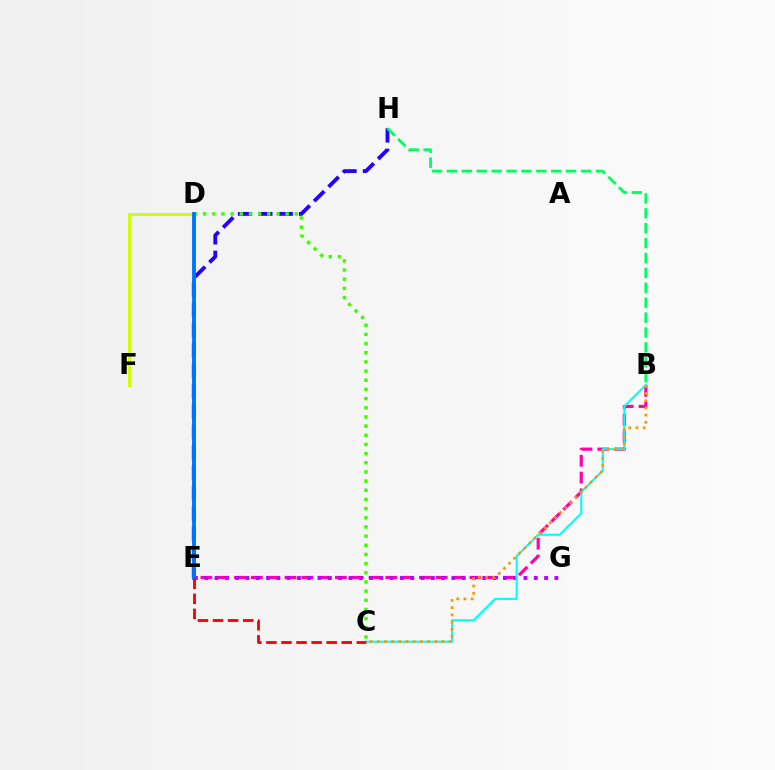{('D', 'F'): [{'color': '#d1ff00', 'line_style': 'solid', 'thickness': 2.13}], ('B', 'E'): [{'color': '#ff00ac', 'line_style': 'dashed', 'thickness': 2.28}], ('E', 'H'): [{'color': '#2500ff', 'line_style': 'dashed', 'thickness': 2.77}], ('C', 'D'): [{'color': '#3dff00', 'line_style': 'dotted', 'thickness': 2.49}], ('E', 'G'): [{'color': '#b900ff', 'line_style': 'dotted', 'thickness': 2.8}], ('B', 'C'): [{'color': '#00fff6', 'line_style': 'solid', 'thickness': 1.51}, {'color': '#ff9400', 'line_style': 'dotted', 'thickness': 1.95}], ('D', 'E'): [{'color': '#0074ff', 'line_style': 'solid', 'thickness': 2.78}], ('C', 'E'): [{'color': '#ff0000', 'line_style': 'dashed', 'thickness': 2.05}], ('B', 'H'): [{'color': '#00ff5c', 'line_style': 'dashed', 'thickness': 2.02}]}